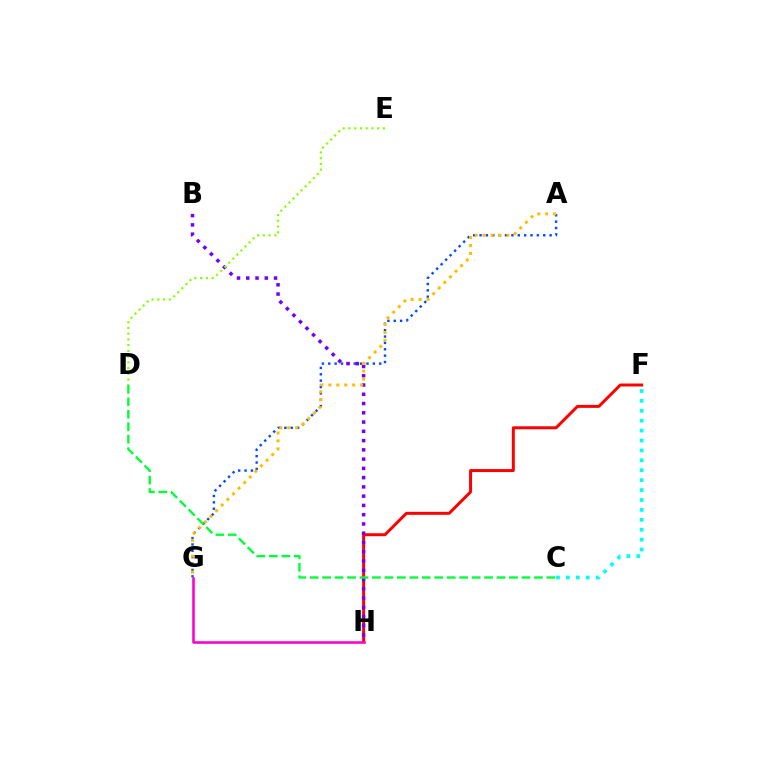{('A', 'G'): [{'color': '#004bff', 'line_style': 'dotted', 'thickness': 1.73}, {'color': '#ffbd00', 'line_style': 'dotted', 'thickness': 2.16}], ('F', 'H'): [{'color': '#ff0000', 'line_style': 'solid', 'thickness': 2.14}], ('B', 'H'): [{'color': '#7200ff', 'line_style': 'dotted', 'thickness': 2.52}], ('C', 'D'): [{'color': '#00ff39', 'line_style': 'dashed', 'thickness': 1.69}], ('D', 'E'): [{'color': '#84ff00', 'line_style': 'dotted', 'thickness': 1.56}], ('C', 'F'): [{'color': '#00fff6', 'line_style': 'dotted', 'thickness': 2.69}], ('G', 'H'): [{'color': '#ff00cf', 'line_style': 'solid', 'thickness': 1.86}]}